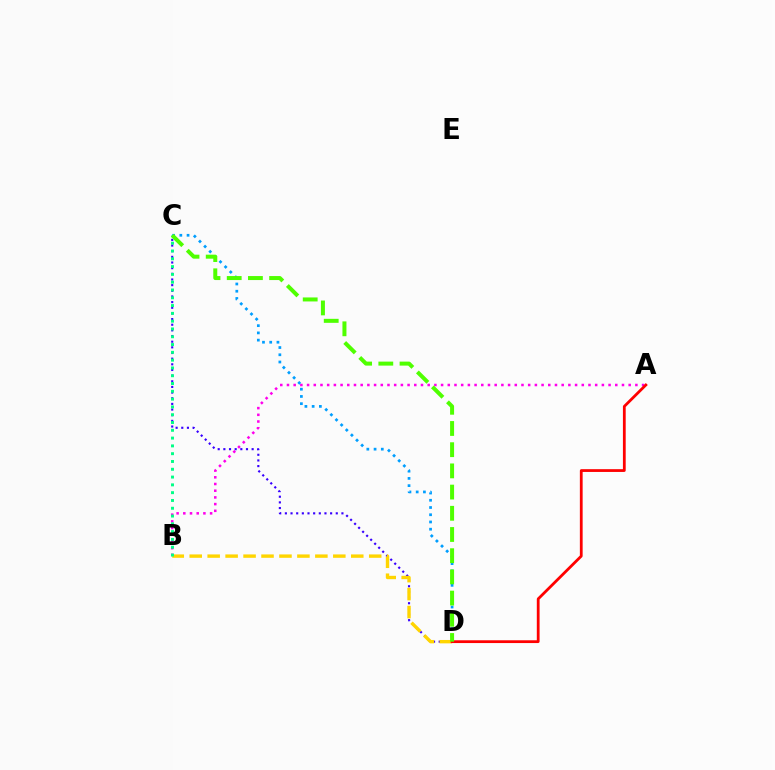{('A', 'B'): [{'color': '#ff00ed', 'line_style': 'dotted', 'thickness': 1.82}], ('C', 'D'): [{'color': '#3700ff', 'line_style': 'dotted', 'thickness': 1.54}, {'color': '#009eff', 'line_style': 'dotted', 'thickness': 1.97}, {'color': '#4fff00', 'line_style': 'dashed', 'thickness': 2.88}], ('B', 'D'): [{'color': '#ffd500', 'line_style': 'dashed', 'thickness': 2.44}], ('B', 'C'): [{'color': '#00ff86', 'line_style': 'dotted', 'thickness': 2.12}], ('A', 'D'): [{'color': '#ff0000', 'line_style': 'solid', 'thickness': 2.0}]}